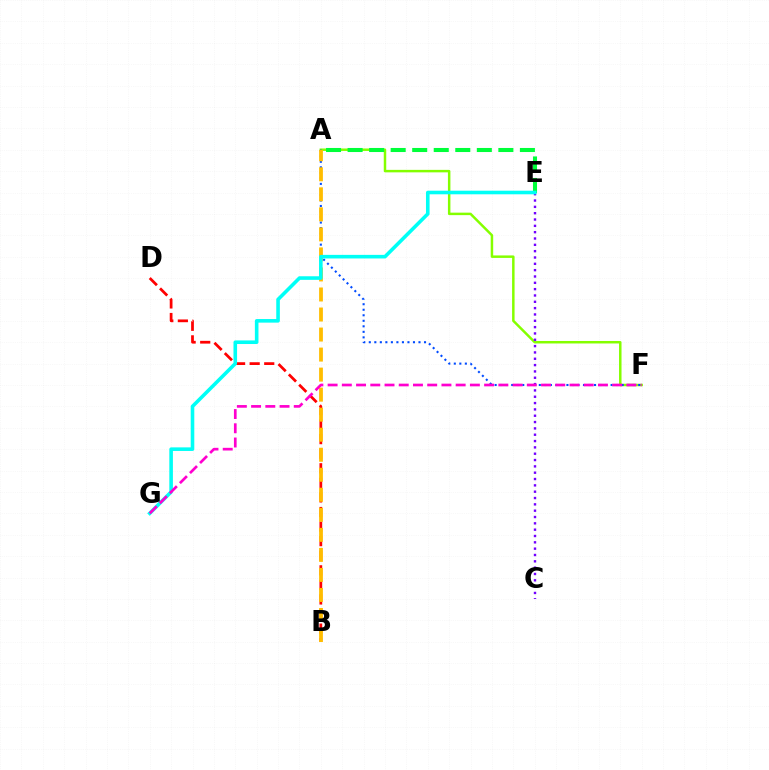{('B', 'D'): [{'color': '#ff0000', 'line_style': 'dashed', 'thickness': 1.98}], ('A', 'F'): [{'color': '#84ff00', 'line_style': 'solid', 'thickness': 1.79}, {'color': '#004bff', 'line_style': 'dotted', 'thickness': 1.5}], ('C', 'E'): [{'color': '#7200ff', 'line_style': 'dotted', 'thickness': 1.72}], ('A', 'E'): [{'color': '#00ff39', 'line_style': 'dashed', 'thickness': 2.93}], ('A', 'B'): [{'color': '#ffbd00', 'line_style': 'dashed', 'thickness': 2.72}], ('E', 'G'): [{'color': '#00fff6', 'line_style': 'solid', 'thickness': 2.59}], ('F', 'G'): [{'color': '#ff00cf', 'line_style': 'dashed', 'thickness': 1.93}]}